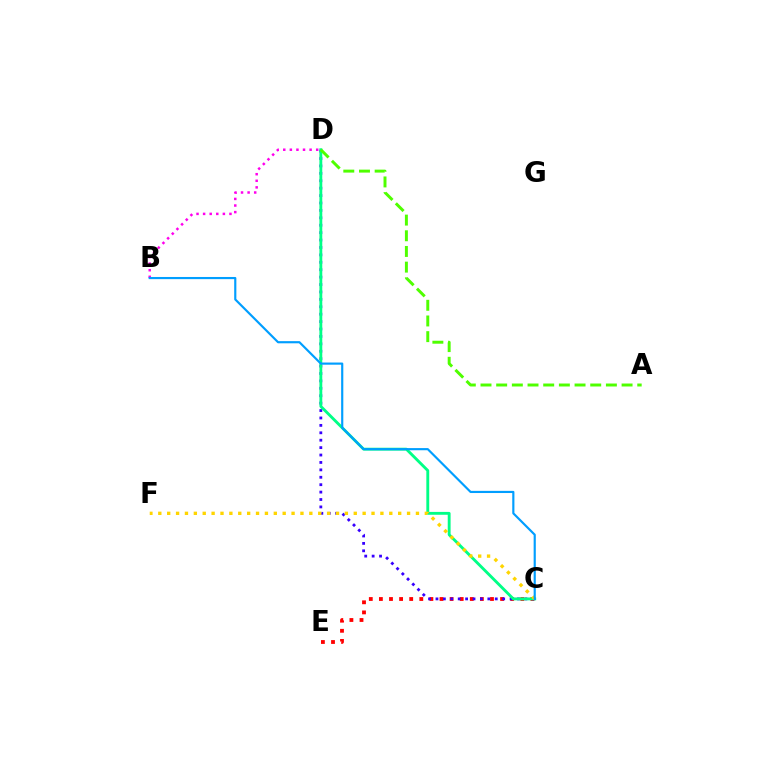{('C', 'E'): [{'color': '#ff0000', 'line_style': 'dotted', 'thickness': 2.74}], ('C', 'D'): [{'color': '#3700ff', 'line_style': 'dotted', 'thickness': 2.01}, {'color': '#00ff86', 'line_style': 'solid', 'thickness': 2.06}], ('C', 'F'): [{'color': '#ffd500', 'line_style': 'dotted', 'thickness': 2.41}], ('B', 'D'): [{'color': '#ff00ed', 'line_style': 'dotted', 'thickness': 1.79}], ('B', 'C'): [{'color': '#009eff', 'line_style': 'solid', 'thickness': 1.56}], ('A', 'D'): [{'color': '#4fff00', 'line_style': 'dashed', 'thickness': 2.13}]}